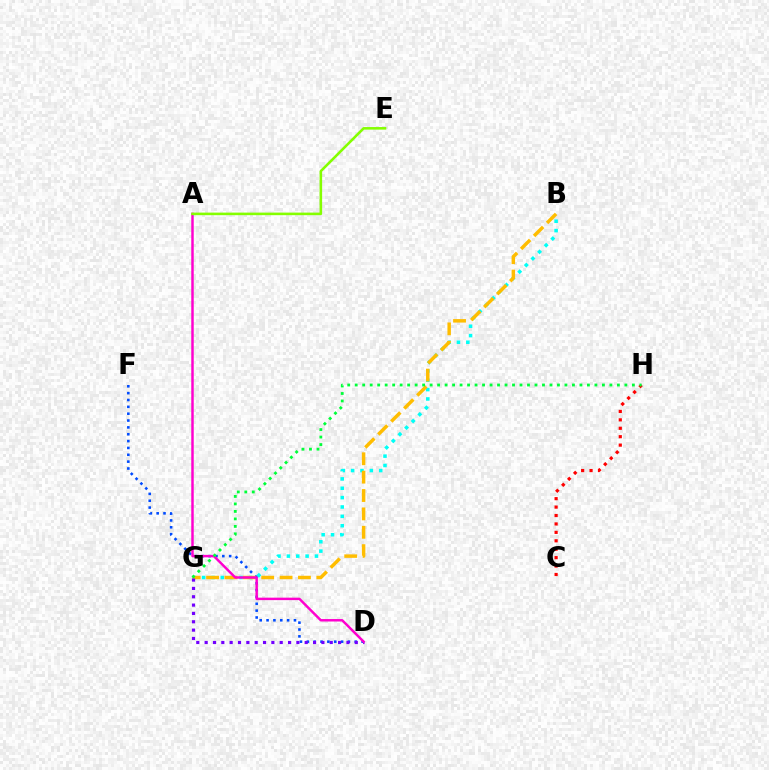{('C', 'H'): [{'color': '#ff0000', 'line_style': 'dotted', 'thickness': 2.29}], ('B', 'G'): [{'color': '#00fff6', 'line_style': 'dotted', 'thickness': 2.54}, {'color': '#ffbd00', 'line_style': 'dashed', 'thickness': 2.5}], ('D', 'F'): [{'color': '#004bff', 'line_style': 'dotted', 'thickness': 1.86}], ('D', 'G'): [{'color': '#7200ff', 'line_style': 'dotted', 'thickness': 2.27}], ('A', 'D'): [{'color': '#ff00cf', 'line_style': 'solid', 'thickness': 1.77}], ('A', 'E'): [{'color': '#84ff00', 'line_style': 'solid', 'thickness': 1.85}], ('G', 'H'): [{'color': '#00ff39', 'line_style': 'dotted', 'thickness': 2.04}]}